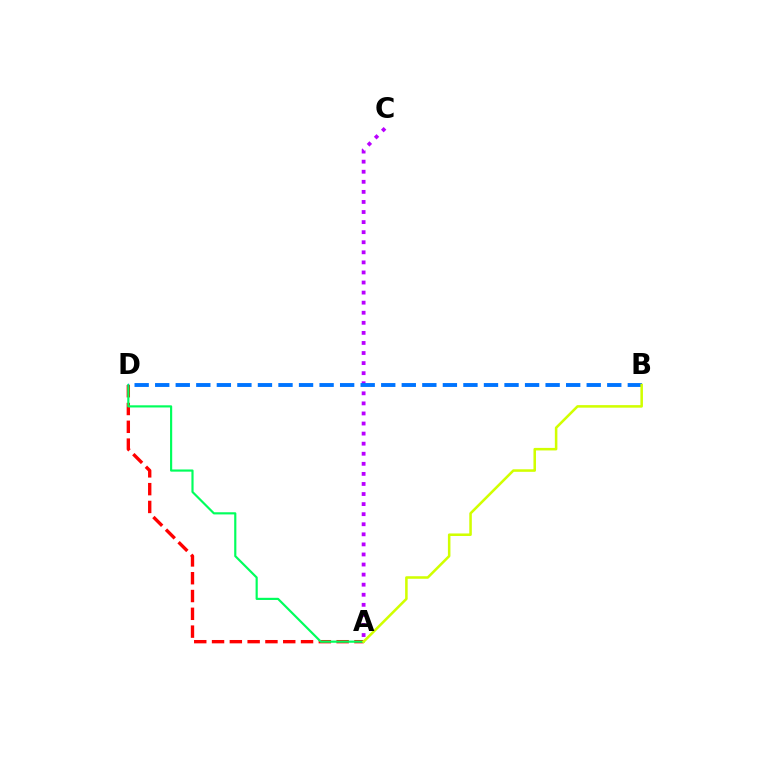{('A', 'D'): [{'color': '#ff0000', 'line_style': 'dashed', 'thickness': 2.42}, {'color': '#00ff5c', 'line_style': 'solid', 'thickness': 1.56}], ('A', 'C'): [{'color': '#b900ff', 'line_style': 'dotted', 'thickness': 2.74}], ('B', 'D'): [{'color': '#0074ff', 'line_style': 'dashed', 'thickness': 2.79}], ('A', 'B'): [{'color': '#d1ff00', 'line_style': 'solid', 'thickness': 1.83}]}